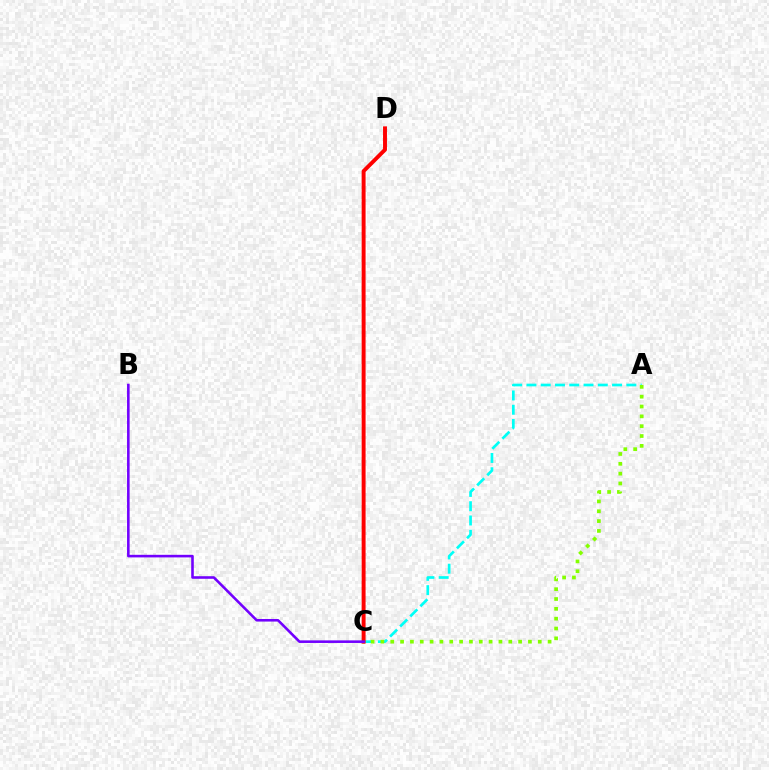{('A', 'C'): [{'color': '#00fff6', 'line_style': 'dashed', 'thickness': 1.94}, {'color': '#84ff00', 'line_style': 'dotted', 'thickness': 2.67}], ('C', 'D'): [{'color': '#ff0000', 'line_style': 'solid', 'thickness': 2.83}], ('B', 'C'): [{'color': '#7200ff', 'line_style': 'solid', 'thickness': 1.86}]}